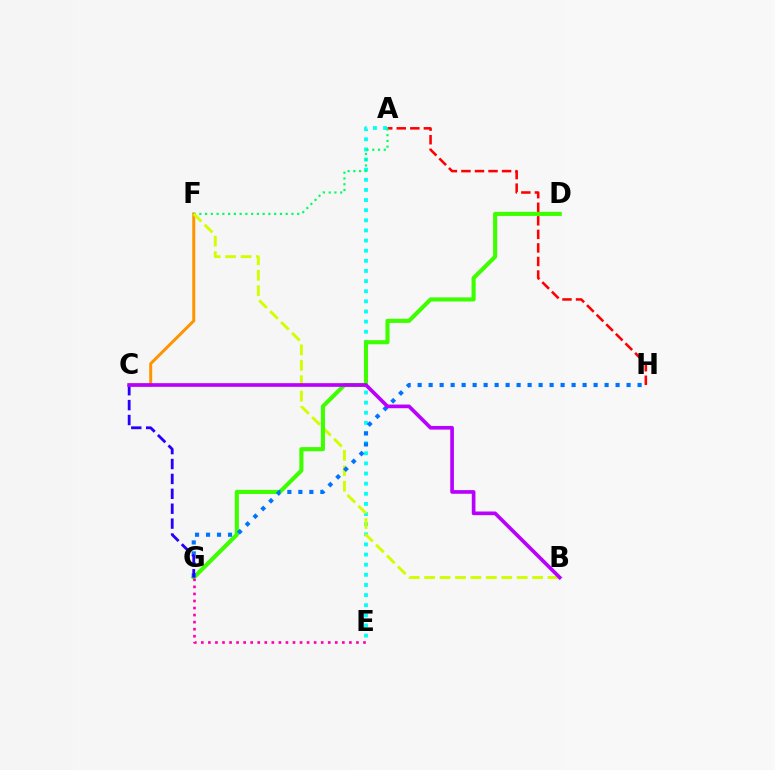{('A', 'H'): [{'color': '#ff0000', 'line_style': 'dashed', 'thickness': 1.84}], ('C', 'F'): [{'color': '#ff9400', 'line_style': 'solid', 'thickness': 2.16}], ('A', 'E'): [{'color': '#00fff6', 'line_style': 'dotted', 'thickness': 2.75}], ('A', 'F'): [{'color': '#00ff5c', 'line_style': 'dotted', 'thickness': 1.56}], ('B', 'F'): [{'color': '#d1ff00', 'line_style': 'dashed', 'thickness': 2.1}], ('D', 'G'): [{'color': '#3dff00', 'line_style': 'solid', 'thickness': 2.96}], ('G', 'H'): [{'color': '#0074ff', 'line_style': 'dotted', 'thickness': 2.99}], ('C', 'G'): [{'color': '#2500ff', 'line_style': 'dashed', 'thickness': 2.02}], ('E', 'G'): [{'color': '#ff00ac', 'line_style': 'dotted', 'thickness': 1.92}], ('B', 'C'): [{'color': '#b900ff', 'line_style': 'solid', 'thickness': 2.64}]}